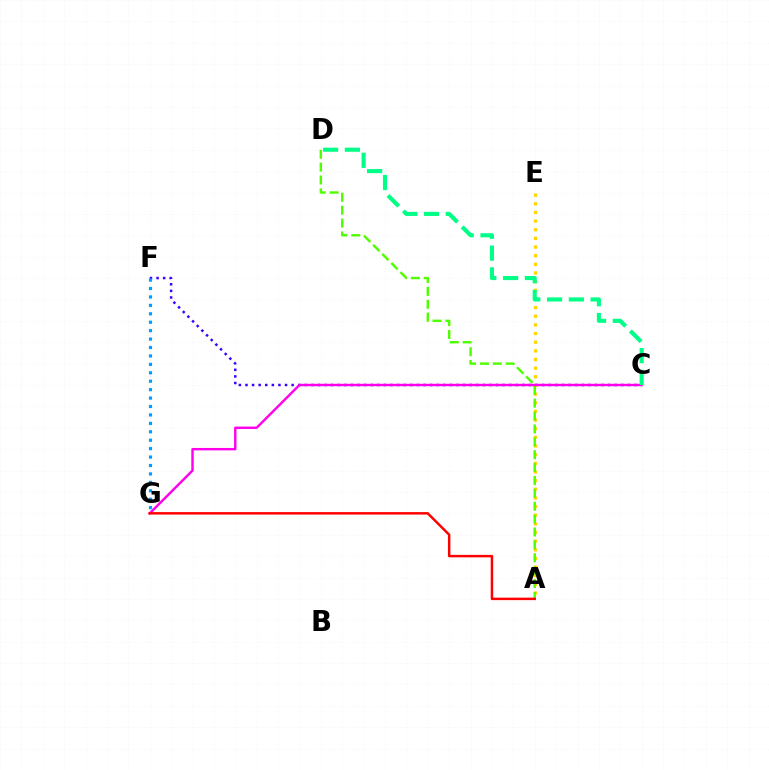{('C', 'F'): [{'color': '#3700ff', 'line_style': 'dotted', 'thickness': 1.79}], ('A', 'E'): [{'color': '#ffd500', 'line_style': 'dotted', 'thickness': 2.35}], ('A', 'D'): [{'color': '#4fff00', 'line_style': 'dashed', 'thickness': 1.75}], ('C', 'G'): [{'color': '#ff00ed', 'line_style': 'solid', 'thickness': 1.74}], ('C', 'D'): [{'color': '#00ff86', 'line_style': 'dashed', 'thickness': 2.96}], ('F', 'G'): [{'color': '#009eff', 'line_style': 'dotted', 'thickness': 2.29}], ('A', 'G'): [{'color': '#ff0000', 'line_style': 'solid', 'thickness': 1.78}]}